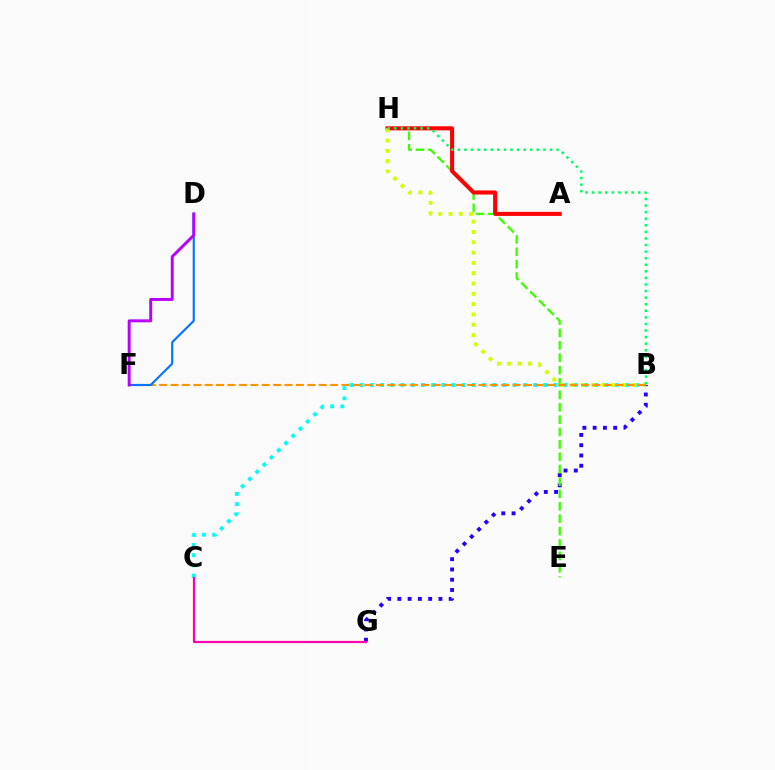{('B', 'G'): [{'color': '#2500ff', 'line_style': 'dotted', 'thickness': 2.79}], ('E', 'H'): [{'color': '#3dff00', 'line_style': 'dashed', 'thickness': 1.68}], ('B', 'C'): [{'color': '#00fff6', 'line_style': 'dotted', 'thickness': 2.77}], ('A', 'H'): [{'color': '#ff0000', 'line_style': 'solid', 'thickness': 2.92}], ('B', 'H'): [{'color': '#d1ff00', 'line_style': 'dotted', 'thickness': 2.8}, {'color': '#00ff5c', 'line_style': 'dotted', 'thickness': 1.79}], ('B', 'F'): [{'color': '#ff9400', 'line_style': 'dashed', 'thickness': 1.55}], ('D', 'F'): [{'color': '#0074ff', 'line_style': 'solid', 'thickness': 1.52}, {'color': '#b900ff', 'line_style': 'solid', 'thickness': 2.11}], ('C', 'G'): [{'color': '#ff00ac', 'line_style': 'solid', 'thickness': 1.58}]}